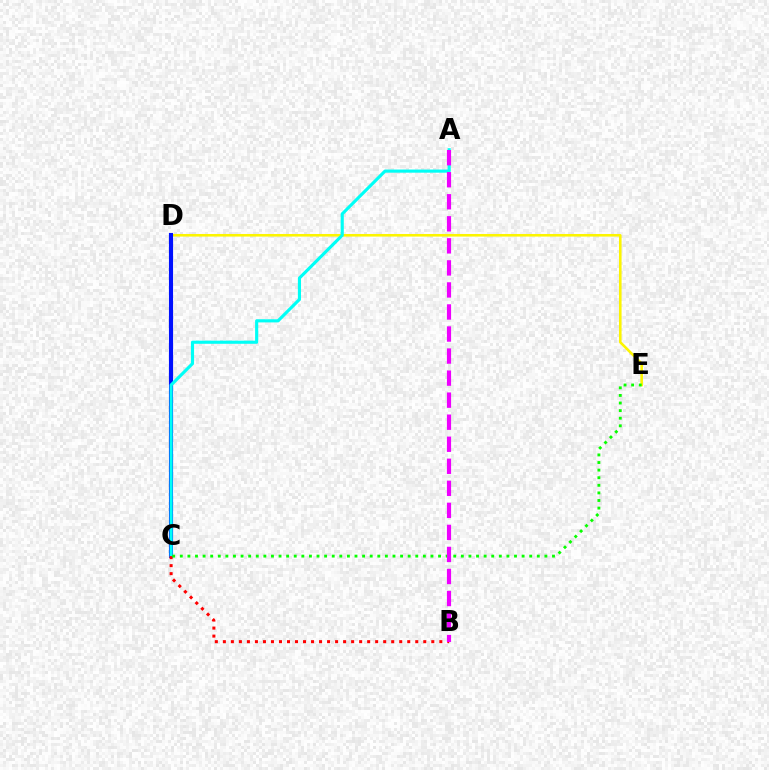{('D', 'E'): [{'color': '#fcf500', 'line_style': 'solid', 'thickness': 1.86}], ('C', 'D'): [{'color': '#0010ff', 'line_style': 'solid', 'thickness': 2.97}], ('A', 'C'): [{'color': '#00fff6', 'line_style': 'solid', 'thickness': 2.26}], ('B', 'C'): [{'color': '#ff0000', 'line_style': 'dotted', 'thickness': 2.18}], ('C', 'E'): [{'color': '#08ff00', 'line_style': 'dotted', 'thickness': 2.06}], ('A', 'B'): [{'color': '#ee00ff', 'line_style': 'dashed', 'thickness': 2.99}]}